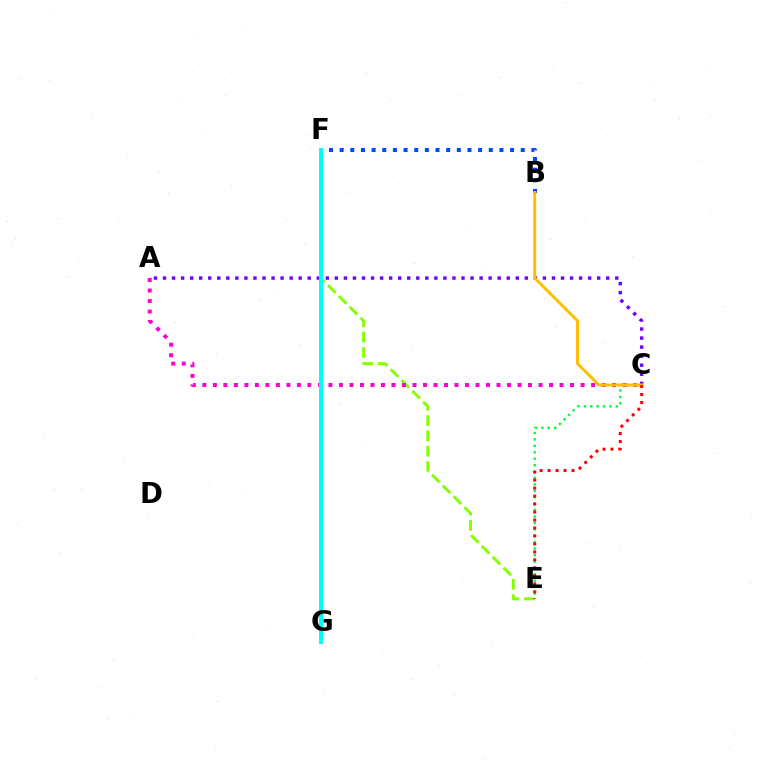{('A', 'C'): [{'color': '#7200ff', 'line_style': 'dotted', 'thickness': 2.46}, {'color': '#ff00cf', 'line_style': 'dotted', 'thickness': 2.85}], ('E', 'F'): [{'color': '#84ff00', 'line_style': 'dashed', 'thickness': 2.08}], ('C', 'E'): [{'color': '#00ff39', 'line_style': 'dotted', 'thickness': 1.74}, {'color': '#ff0000', 'line_style': 'dotted', 'thickness': 2.17}], ('B', 'F'): [{'color': '#004bff', 'line_style': 'dotted', 'thickness': 2.89}], ('B', 'C'): [{'color': '#ffbd00', 'line_style': 'solid', 'thickness': 2.11}], ('F', 'G'): [{'color': '#00fff6', 'line_style': 'solid', 'thickness': 2.85}]}